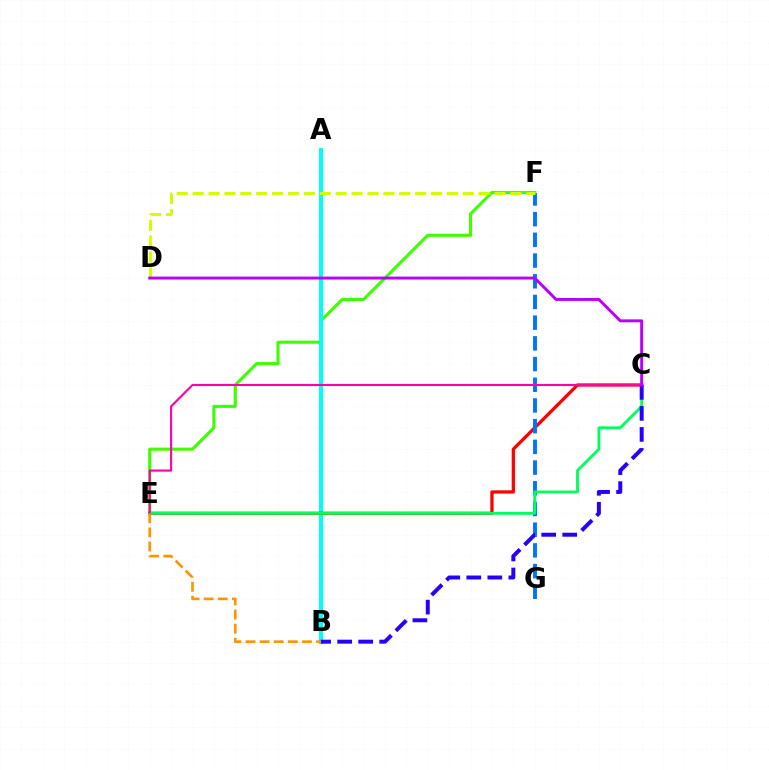{('E', 'F'): [{'color': '#3dff00', 'line_style': 'solid', 'thickness': 2.22}], ('A', 'B'): [{'color': '#00fff6', 'line_style': 'solid', 'thickness': 2.99}], ('C', 'E'): [{'color': '#ff0000', 'line_style': 'solid', 'thickness': 2.35}, {'color': '#00ff5c', 'line_style': 'solid', 'thickness': 2.05}, {'color': '#ff00ac', 'line_style': 'solid', 'thickness': 1.52}], ('F', 'G'): [{'color': '#0074ff', 'line_style': 'dashed', 'thickness': 2.81}], ('D', 'F'): [{'color': '#d1ff00', 'line_style': 'dashed', 'thickness': 2.16}], ('B', 'C'): [{'color': '#2500ff', 'line_style': 'dashed', 'thickness': 2.86}], ('B', 'E'): [{'color': '#ff9400', 'line_style': 'dashed', 'thickness': 1.92}], ('C', 'D'): [{'color': '#b900ff', 'line_style': 'solid', 'thickness': 2.12}]}